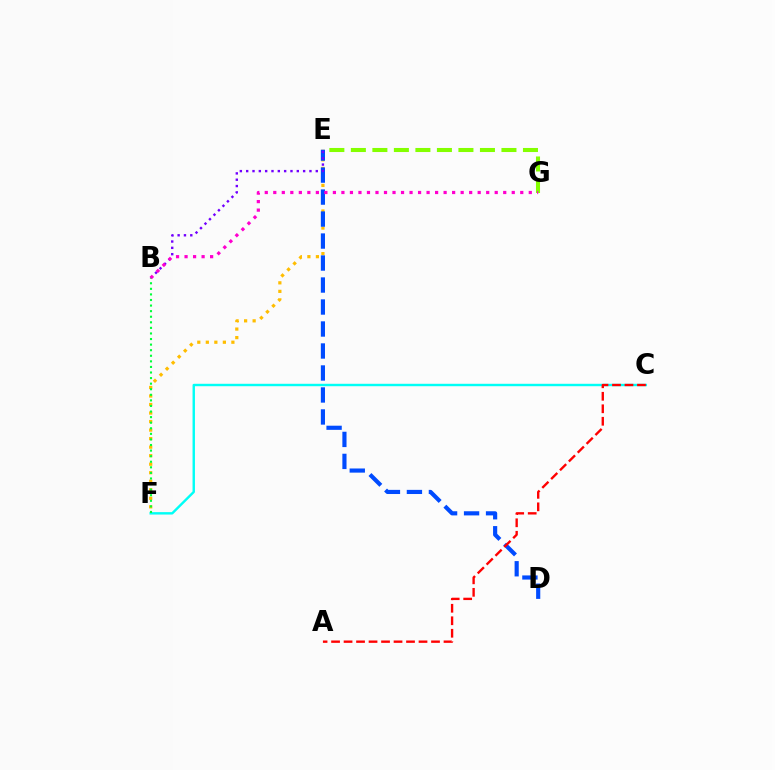{('E', 'F'): [{'color': '#ffbd00', 'line_style': 'dotted', 'thickness': 2.32}], ('D', 'E'): [{'color': '#004bff', 'line_style': 'dashed', 'thickness': 2.99}], ('C', 'F'): [{'color': '#00fff6', 'line_style': 'solid', 'thickness': 1.74}], ('B', 'E'): [{'color': '#7200ff', 'line_style': 'dotted', 'thickness': 1.72}], ('A', 'C'): [{'color': '#ff0000', 'line_style': 'dashed', 'thickness': 1.7}], ('E', 'G'): [{'color': '#84ff00', 'line_style': 'dashed', 'thickness': 2.92}], ('B', 'F'): [{'color': '#00ff39', 'line_style': 'dotted', 'thickness': 1.52}], ('B', 'G'): [{'color': '#ff00cf', 'line_style': 'dotted', 'thickness': 2.31}]}